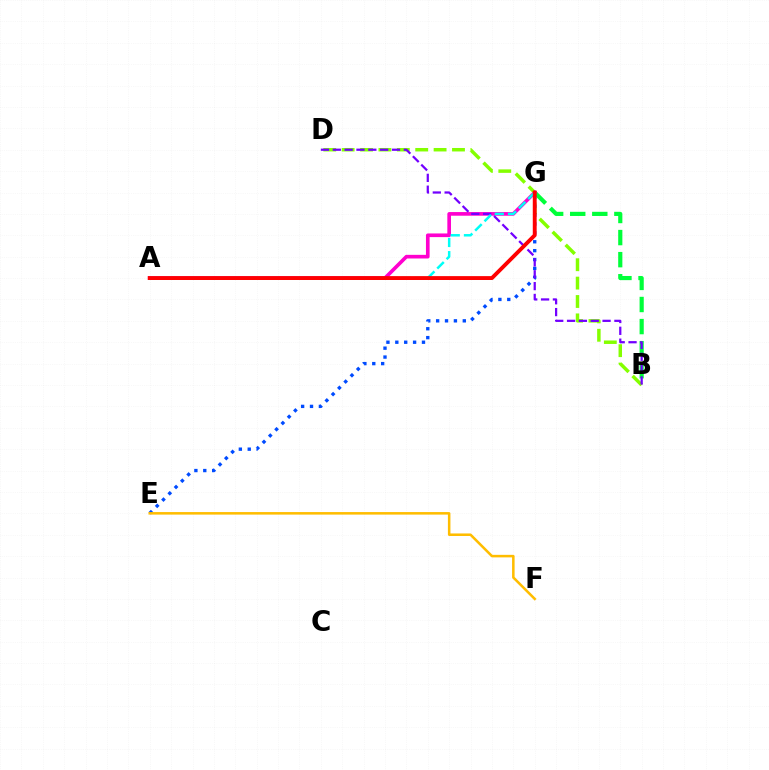{('B', 'D'): [{'color': '#84ff00', 'line_style': 'dashed', 'thickness': 2.5}, {'color': '#7200ff', 'line_style': 'dashed', 'thickness': 1.61}], ('B', 'G'): [{'color': '#00ff39', 'line_style': 'dashed', 'thickness': 3.0}], ('E', 'G'): [{'color': '#004bff', 'line_style': 'dotted', 'thickness': 2.41}], ('A', 'G'): [{'color': '#ff00cf', 'line_style': 'solid', 'thickness': 2.63}, {'color': '#00fff6', 'line_style': 'dashed', 'thickness': 1.8}, {'color': '#ff0000', 'line_style': 'solid', 'thickness': 2.79}], ('E', 'F'): [{'color': '#ffbd00', 'line_style': 'solid', 'thickness': 1.82}]}